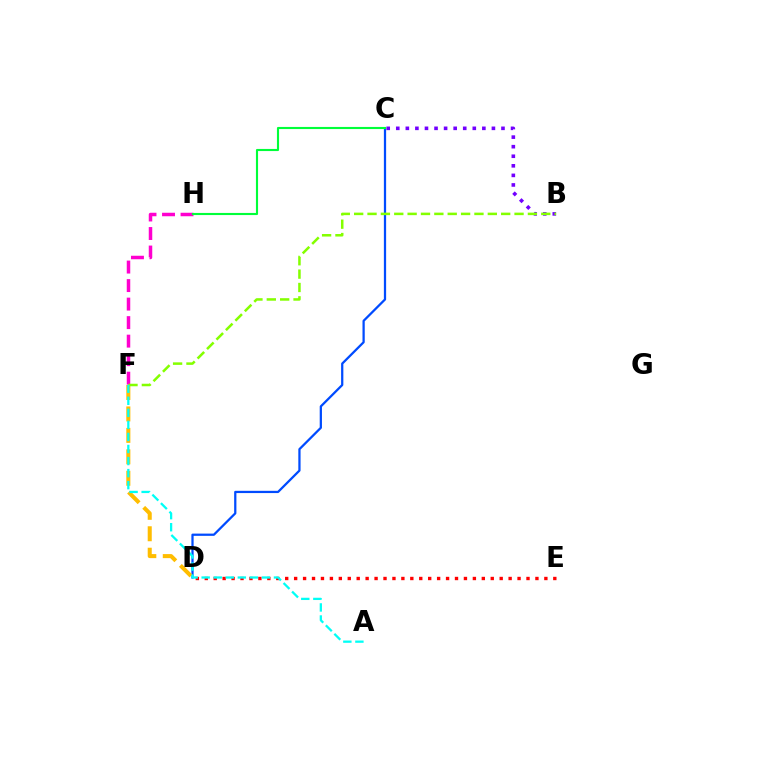{('F', 'H'): [{'color': '#ff00cf', 'line_style': 'dashed', 'thickness': 2.52}], ('C', 'D'): [{'color': '#004bff', 'line_style': 'solid', 'thickness': 1.62}], ('D', 'E'): [{'color': '#ff0000', 'line_style': 'dotted', 'thickness': 2.43}], ('D', 'F'): [{'color': '#ffbd00', 'line_style': 'dashed', 'thickness': 2.91}], ('C', 'H'): [{'color': '#00ff39', 'line_style': 'solid', 'thickness': 1.53}], ('B', 'C'): [{'color': '#7200ff', 'line_style': 'dotted', 'thickness': 2.6}], ('B', 'F'): [{'color': '#84ff00', 'line_style': 'dashed', 'thickness': 1.82}], ('A', 'F'): [{'color': '#00fff6', 'line_style': 'dashed', 'thickness': 1.64}]}